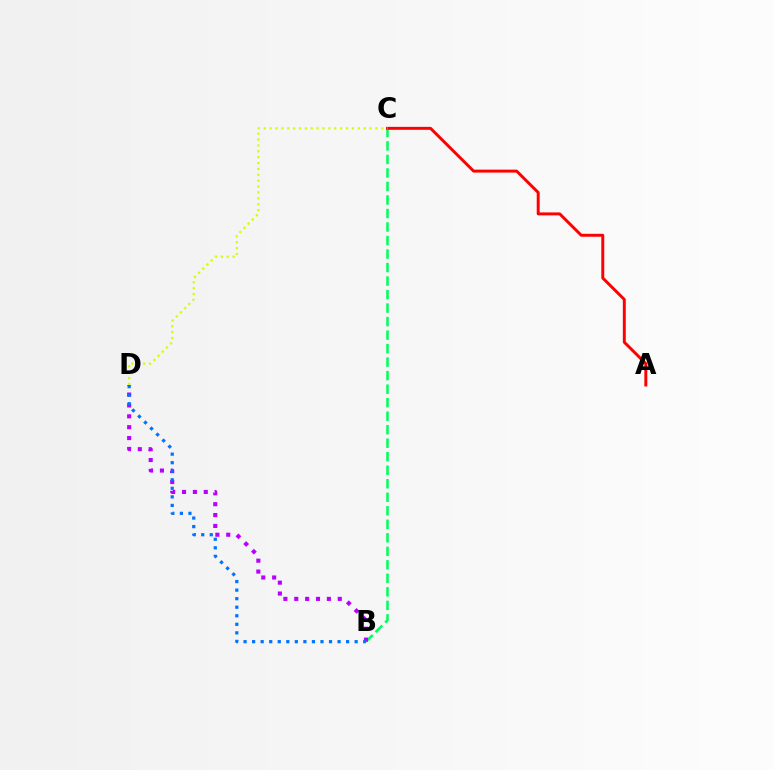{('B', 'C'): [{'color': '#00ff5c', 'line_style': 'dashed', 'thickness': 1.84}], ('B', 'D'): [{'color': '#b900ff', 'line_style': 'dotted', 'thickness': 2.95}, {'color': '#0074ff', 'line_style': 'dotted', 'thickness': 2.32}], ('A', 'C'): [{'color': '#ff0000', 'line_style': 'solid', 'thickness': 2.13}], ('C', 'D'): [{'color': '#d1ff00', 'line_style': 'dotted', 'thickness': 1.6}]}